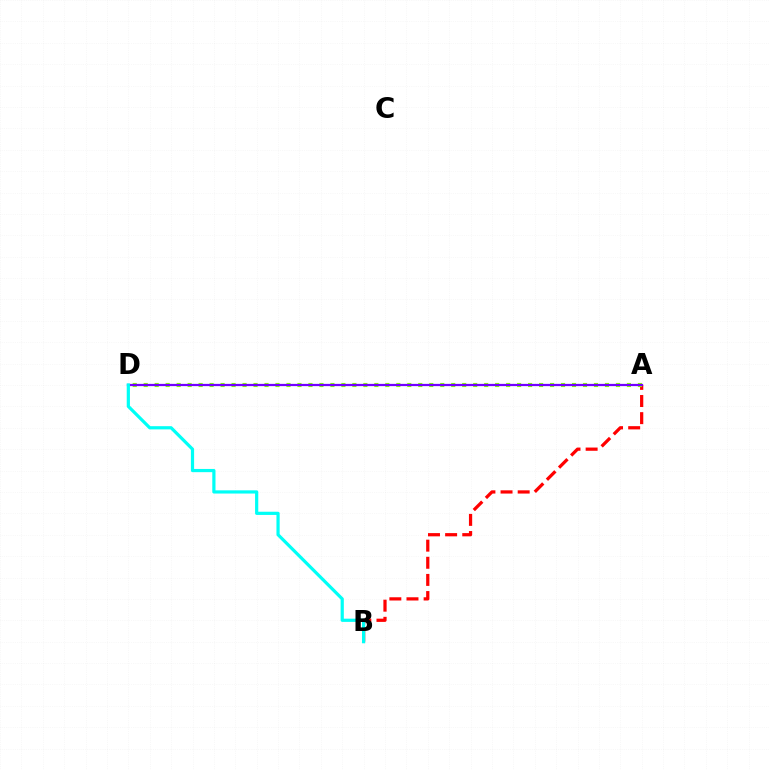{('A', 'B'): [{'color': '#ff0000', 'line_style': 'dashed', 'thickness': 2.33}], ('A', 'D'): [{'color': '#84ff00', 'line_style': 'dotted', 'thickness': 2.98}, {'color': '#7200ff', 'line_style': 'solid', 'thickness': 1.61}], ('B', 'D'): [{'color': '#00fff6', 'line_style': 'solid', 'thickness': 2.31}]}